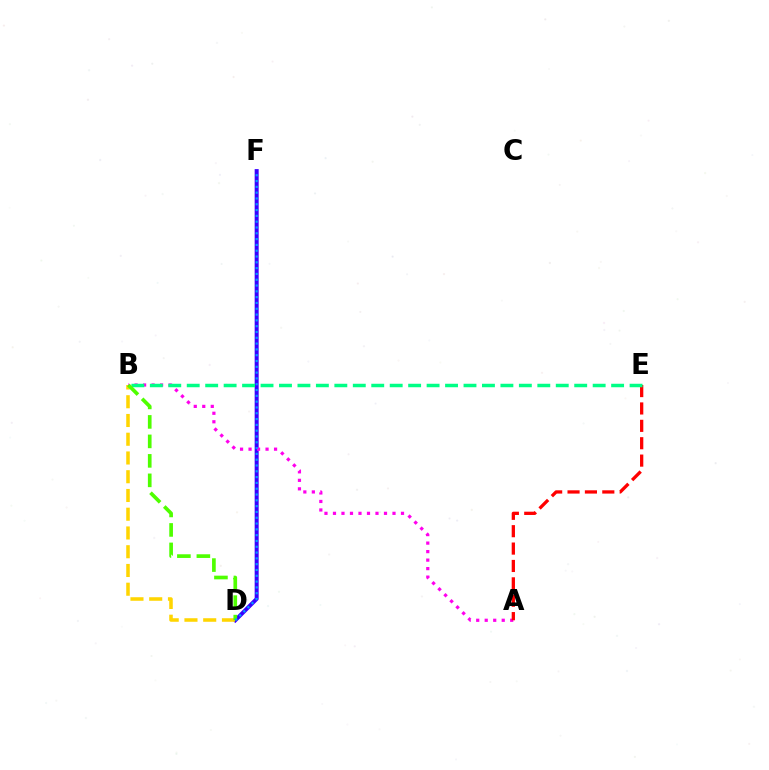{('D', 'F'): [{'color': '#3700ff', 'line_style': 'solid', 'thickness': 2.88}, {'color': '#009eff', 'line_style': 'dotted', 'thickness': 1.58}], ('B', 'D'): [{'color': '#ffd500', 'line_style': 'dashed', 'thickness': 2.55}, {'color': '#4fff00', 'line_style': 'dashed', 'thickness': 2.65}], ('A', 'B'): [{'color': '#ff00ed', 'line_style': 'dotted', 'thickness': 2.31}], ('A', 'E'): [{'color': '#ff0000', 'line_style': 'dashed', 'thickness': 2.36}], ('B', 'E'): [{'color': '#00ff86', 'line_style': 'dashed', 'thickness': 2.51}]}